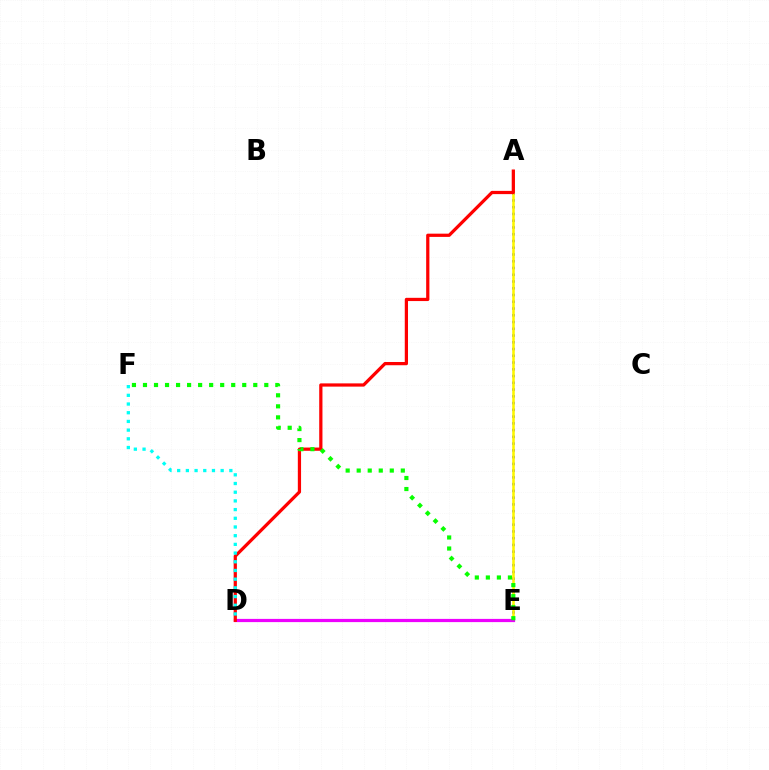{('A', 'E'): [{'color': '#0010ff', 'line_style': 'dotted', 'thickness': 1.84}, {'color': '#fcf500', 'line_style': 'solid', 'thickness': 1.85}], ('D', 'E'): [{'color': '#ee00ff', 'line_style': 'solid', 'thickness': 2.32}], ('A', 'D'): [{'color': '#ff0000', 'line_style': 'solid', 'thickness': 2.33}], ('E', 'F'): [{'color': '#08ff00', 'line_style': 'dotted', 'thickness': 3.0}], ('D', 'F'): [{'color': '#00fff6', 'line_style': 'dotted', 'thickness': 2.36}]}